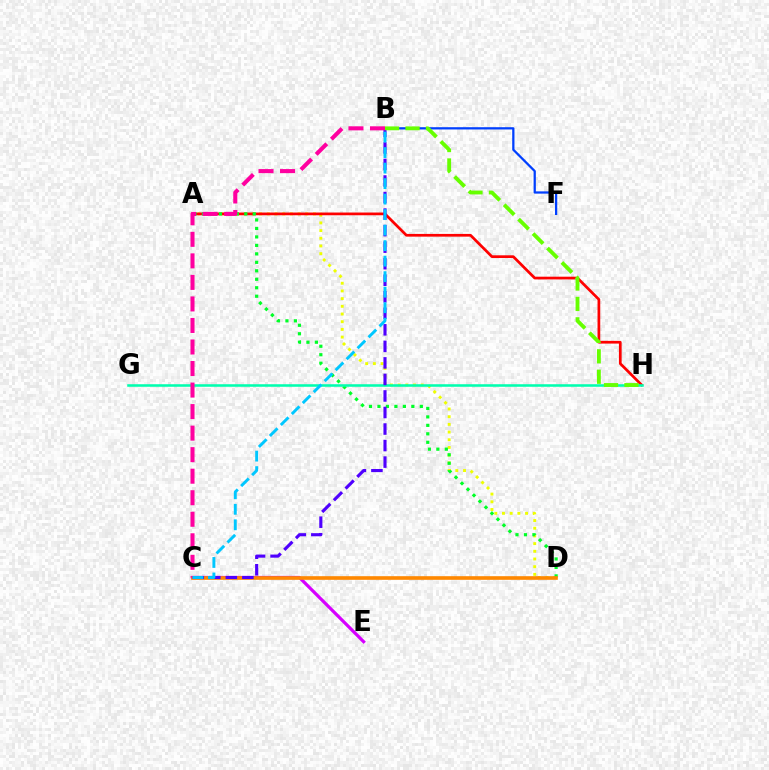{('A', 'D'): [{'color': '#eeff00', 'line_style': 'dotted', 'thickness': 2.09}, {'color': '#00ff27', 'line_style': 'dotted', 'thickness': 2.3}], ('B', 'F'): [{'color': '#003fff', 'line_style': 'solid', 'thickness': 1.62}], ('A', 'H'): [{'color': '#ff0000', 'line_style': 'solid', 'thickness': 1.96}], ('C', 'E'): [{'color': '#d600ff', 'line_style': 'solid', 'thickness': 2.31}], ('C', 'D'): [{'color': '#ff8800', 'line_style': 'solid', 'thickness': 2.62}], ('G', 'H'): [{'color': '#00ffaf', 'line_style': 'solid', 'thickness': 1.83}], ('B', 'C'): [{'color': '#4f00ff', 'line_style': 'dashed', 'thickness': 2.25}, {'color': '#ff00a0', 'line_style': 'dashed', 'thickness': 2.93}, {'color': '#00c7ff', 'line_style': 'dashed', 'thickness': 2.11}], ('B', 'H'): [{'color': '#66ff00', 'line_style': 'dashed', 'thickness': 2.77}]}